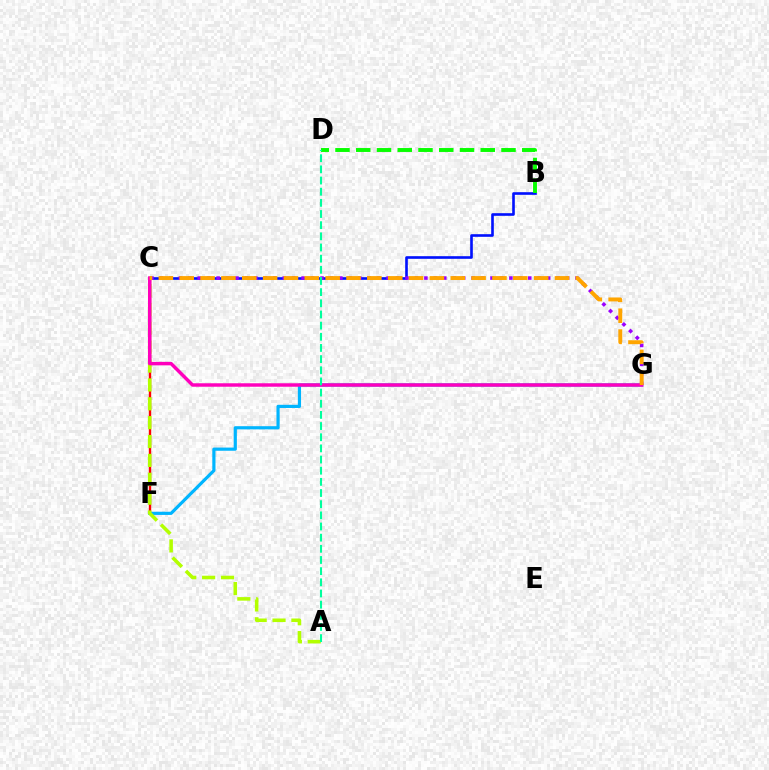{('B', 'C'): [{'color': '#0010ff', 'line_style': 'solid', 'thickness': 1.89}], ('C', 'F'): [{'color': '#ff0000', 'line_style': 'solid', 'thickness': 1.71}], ('F', 'G'): [{'color': '#00b5ff', 'line_style': 'solid', 'thickness': 2.29}], ('B', 'D'): [{'color': '#08ff00', 'line_style': 'dashed', 'thickness': 2.82}], ('C', 'G'): [{'color': '#9b00ff', 'line_style': 'dotted', 'thickness': 2.57}, {'color': '#ff00bd', 'line_style': 'solid', 'thickness': 2.49}, {'color': '#ffa500', 'line_style': 'dashed', 'thickness': 2.83}], ('A', 'C'): [{'color': '#b3ff00', 'line_style': 'dashed', 'thickness': 2.56}], ('A', 'D'): [{'color': '#00ff9d', 'line_style': 'dashed', 'thickness': 1.52}]}